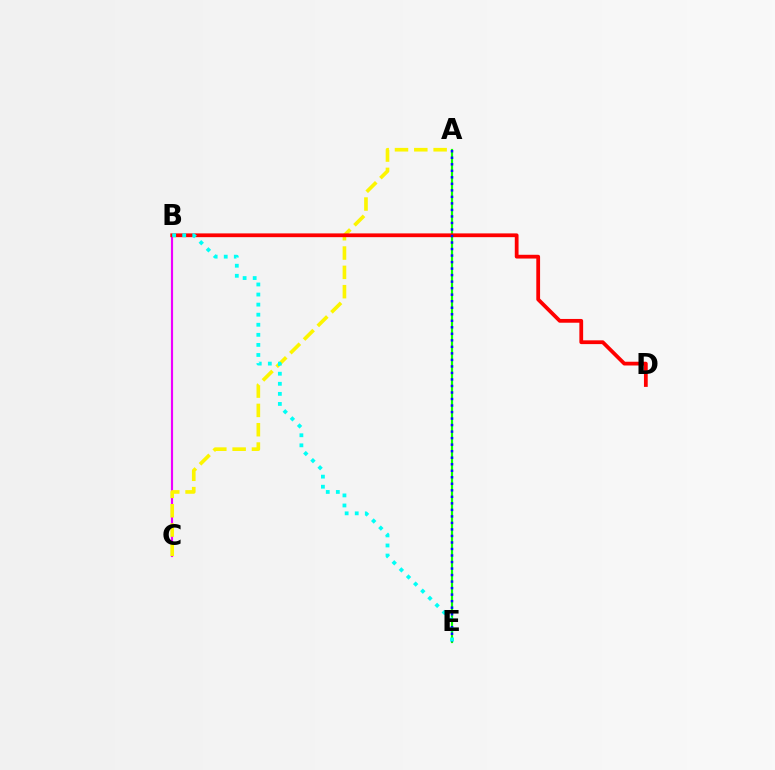{('B', 'C'): [{'color': '#ee00ff', 'line_style': 'solid', 'thickness': 1.56}], ('A', 'C'): [{'color': '#fcf500', 'line_style': 'dashed', 'thickness': 2.62}], ('A', 'E'): [{'color': '#08ff00', 'line_style': 'solid', 'thickness': 1.58}, {'color': '#0010ff', 'line_style': 'dotted', 'thickness': 1.77}], ('B', 'D'): [{'color': '#ff0000', 'line_style': 'solid', 'thickness': 2.71}], ('B', 'E'): [{'color': '#00fff6', 'line_style': 'dotted', 'thickness': 2.74}]}